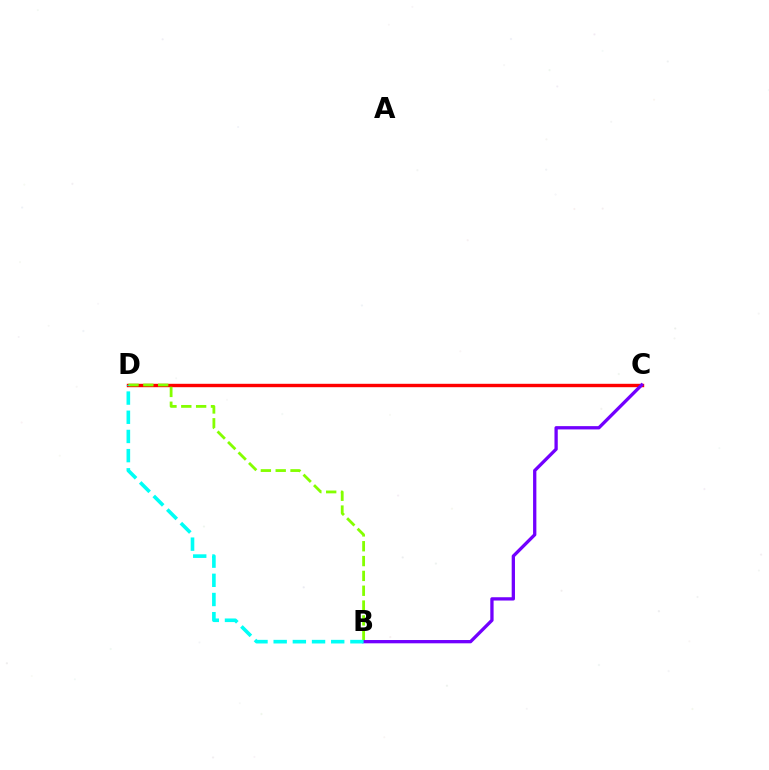{('C', 'D'): [{'color': '#ff0000', 'line_style': 'solid', 'thickness': 2.45}], ('B', 'D'): [{'color': '#84ff00', 'line_style': 'dashed', 'thickness': 2.02}, {'color': '#00fff6', 'line_style': 'dashed', 'thickness': 2.61}], ('B', 'C'): [{'color': '#7200ff', 'line_style': 'solid', 'thickness': 2.37}]}